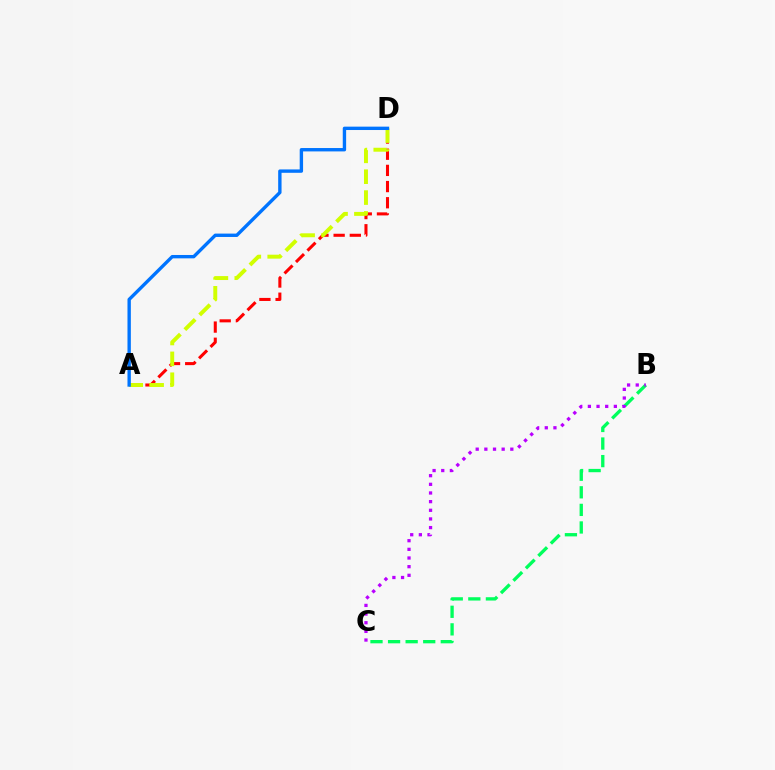{('A', 'D'): [{'color': '#ff0000', 'line_style': 'dashed', 'thickness': 2.2}, {'color': '#d1ff00', 'line_style': 'dashed', 'thickness': 2.84}, {'color': '#0074ff', 'line_style': 'solid', 'thickness': 2.43}], ('B', 'C'): [{'color': '#00ff5c', 'line_style': 'dashed', 'thickness': 2.39}, {'color': '#b900ff', 'line_style': 'dotted', 'thickness': 2.35}]}